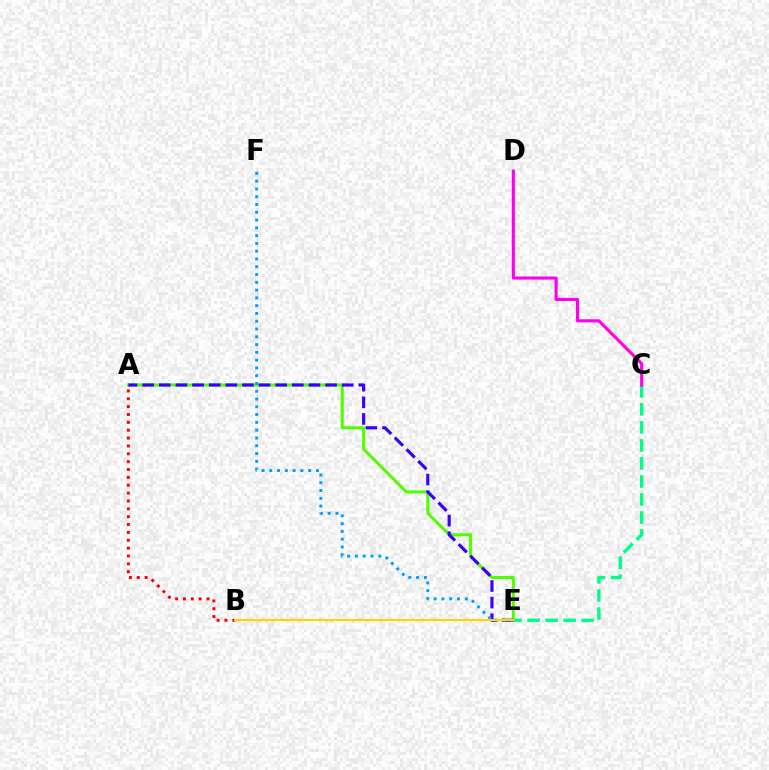{('A', 'B'): [{'color': '#ff0000', 'line_style': 'dotted', 'thickness': 2.14}], ('C', 'E'): [{'color': '#00ff86', 'line_style': 'dashed', 'thickness': 2.45}], ('C', 'D'): [{'color': '#ff00ed', 'line_style': 'solid', 'thickness': 2.24}], ('A', 'E'): [{'color': '#4fff00', 'line_style': 'solid', 'thickness': 2.18}, {'color': '#3700ff', 'line_style': 'dashed', 'thickness': 2.26}], ('E', 'F'): [{'color': '#009eff', 'line_style': 'dotted', 'thickness': 2.11}], ('B', 'E'): [{'color': '#ffd500', 'line_style': 'solid', 'thickness': 1.55}]}